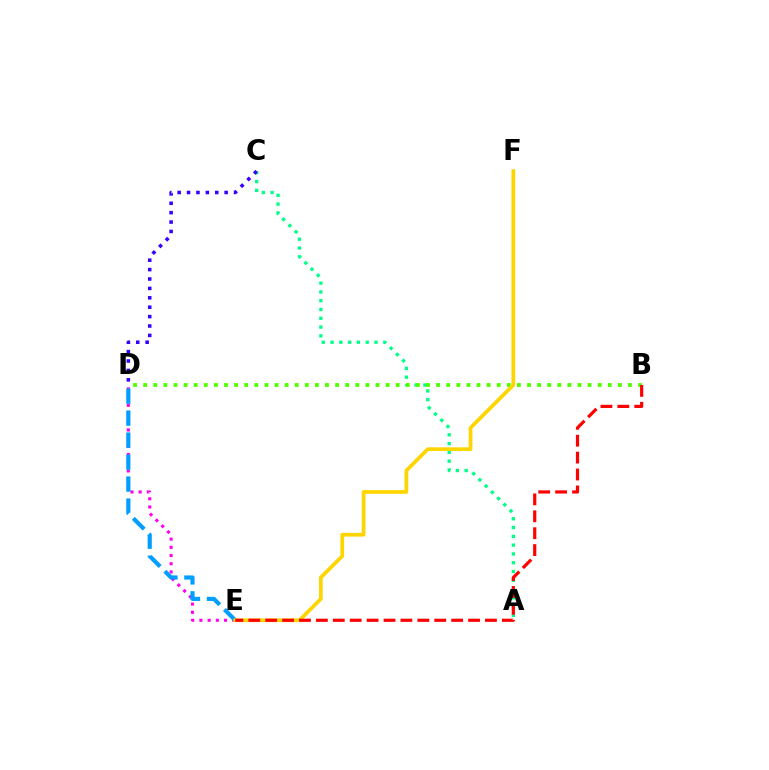{('A', 'C'): [{'color': '#00ff86', 'line_style': 'dotted', 'thickness': 2.39}], ('B', 'D'): [{'color': '#4fff00', 'line_style': 'dotted', 'thickness': 2.74}], ('C', 'D'): [{'color': '#3700ff', 'line_style': 'dotted', 'thickness': 2.55}], ('D', 'E'): [{'color': '#ff00ed', 'line_style': 'dotted', 'thickness': 2.23}, {'color': '#009eff', 'line_style': 'dashed', 'thickness': 2.99}], ('E', 'F'): [{'color': '#ffd500', 'line_style': 'solid', 'thickness': 2.67}], ('B', 'E'): [{'color': '#ff0000', 'line_style': 'dashed', 'thickness': 2.3}]}